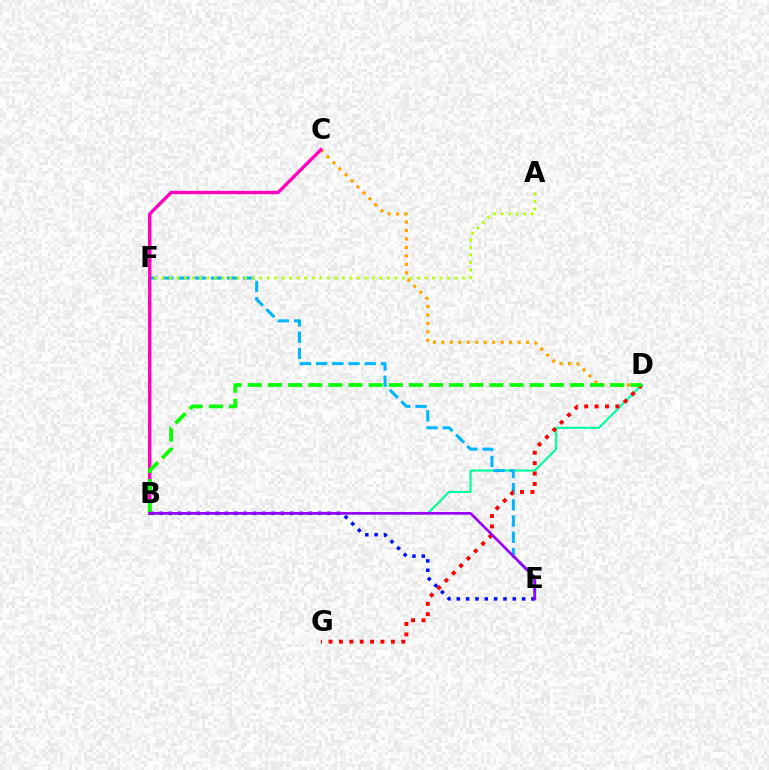{('B', 'D'): [{'color': '#00ff9d', 'line_style': 'solid', 'thickness': 1.55}, {'color': '#08ff00', 'line_style': 'dashed', 'thickness': 2.74}], ('E', 'F'): [{'color': '#00b5ff', 'line_style': 'dashed', 'thickness': 2.2}], ('C', 'D'): [{'color': '#ffa500', 'line_style': 'dotted', 'thickness': 2.3}], ('D', 'G'): [{'color': '#ff0000', 'line_style': 'dotted', 'thickness': 2.82}], ('B', 'C'): [{'color': '#ff00bd', 'line_style': 'solid', 'thickness': 2.43}], ('B', 'E'): [{'color': '#0010ff', 'line_style': 'dotted', 'thickness': 2.54}, {'color': '#9b00ff', 'line_style': 'solid', 'thickness': 1.93}], ('A', 'F'): [{'color': '#b3ff00', 'line_style': 'dotted', 'thickness': 2.04}]}